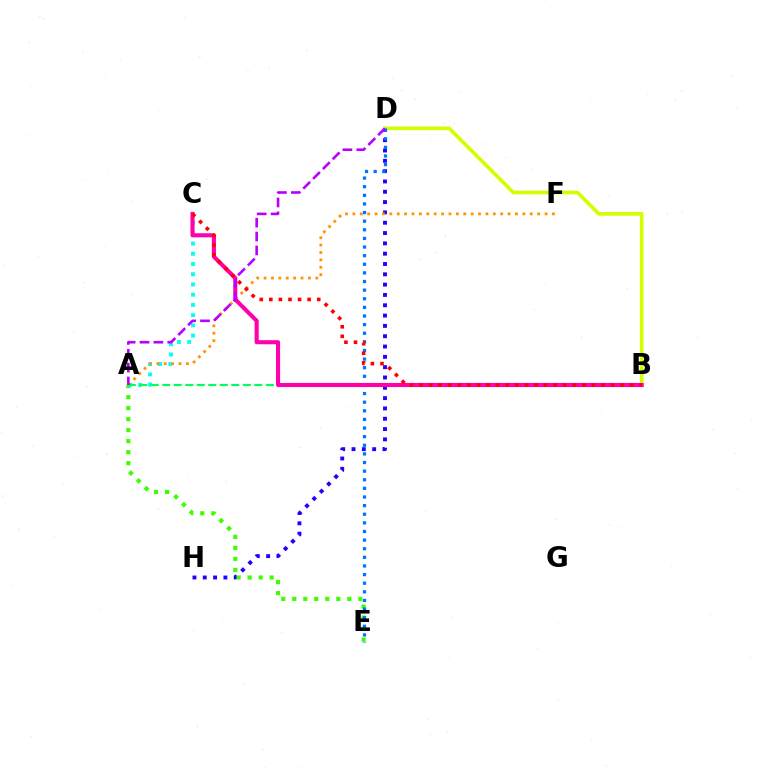{('D', 'H'): [{'color': '#2500ff', 'line_style': 'dotted', 'thickness': 2.8}], ('B', 'D'): [{'color': '#d1ff00', 'line_style': 'solid', 'thickness': 2.64}], ('A', 'E'): [{'color': '#3dff00', 'line_style': 'dotted', 'thickness': 2.99}], ('D', 'E'): [{'color': '#0074ff', 'line_style': 'dotted', 'thickness': 2.34}], ('A', 'C'): [{'color': '#00fff6', 'line_style': 'dotted', 'thickness': 2.78}], ('A', 'F'): [{'color': '#ff9400', 'line_style': 'dotted', 'thickness': 2.01}], ('A', 'B'): [{'color': '#00ff5c', 'line_style': 'dashed', 'thickness': 1.56}], ('B', 'C'): [{'color': '#ff00ac', 'line_style': 'solid', 'thickness': 2.95}, {'color': '#ff0000', 'line_style': 'dotted', 'thickness': 2.6}], ('A', 'D'): [{'color': '#b900ff', 'line_style': 'dashed', 'thickness': 1.88}]}